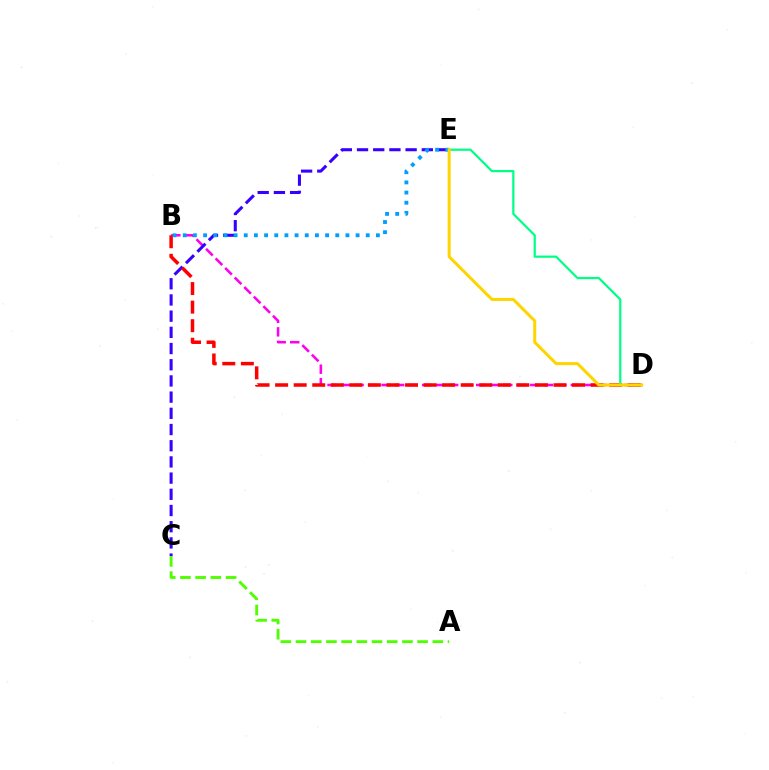{('B', 'D'): [{'color': '#ff00ed', 'line_style': 'dashed', 'thickness': 1.84}, {'color': '#ff0000', 'line_style': 'dashed', 'thickness': 2.52}], ('C', 'E'): [{'color': '#3700ff', 'line_style': 'dashed', 'thickness': 2.2}], ('D', 'E'): [{'color': '#00ff86', 'line_style': 'solid', 'thickness': 1.6}, {'color': '#ffd500', 'line_style': 'solid', 'thickness': 2.17}], ('B', 'E'): [{'color': '#009eff', 'line_style': 'dotted', 'thickness': 2.76}], ('A', 'C'): [{'color': '#4fff00', 'line_style': 'dashed', 'thickness': 2.07}]}